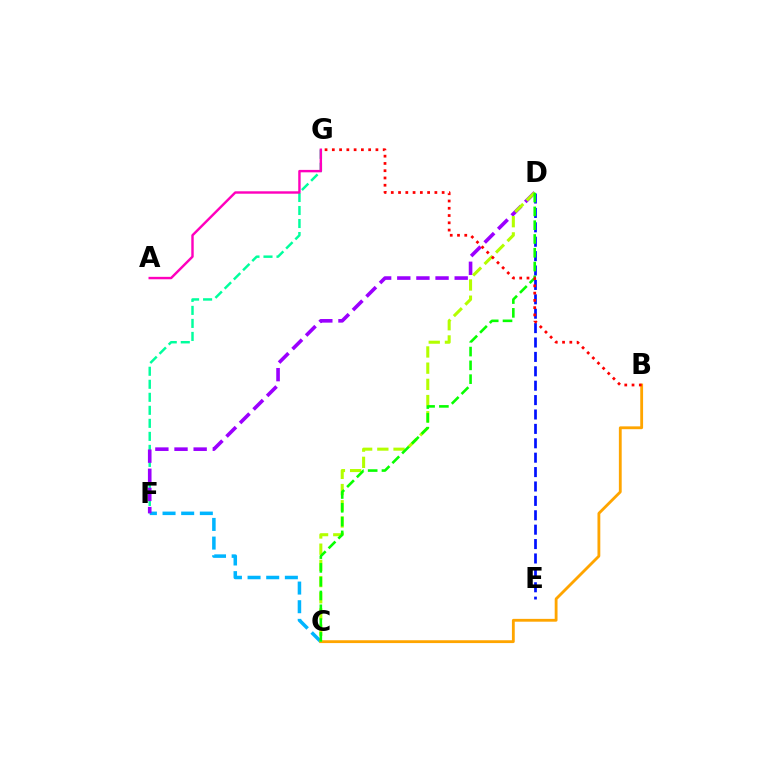{('F', 'G'): [{'color': '#00ff9d', 'line_style': 'dashed', 'thickness': 1.77}], ('D', 'E'): [{'color': '#0010ff', 'line_style': 'dashed', 'thickness': 1.96}], ('C', 'F'): [{'color': '#00b5ff', 'line_style': 'dashed', 'thickness': 2.53}], ('A', 'G'): [{'color': '#ff00bd', 'line_style': 'solid', 'thickness': 1.75}], ('D', 'F'): [{'color': '#9b00ff', 'line_style': 'dashed', 'thickness': 2.6}], ('B', 'C'): [{'color': '#ffa500', 'line_style': 'solid', 'thickness': 2.03}], ('C', 'D'): [{'color': '#b3ff00', 'line_style': 'dashed', 'thickness': 2.2}, {'color': '#08ff00', 'line_style': 'dashed', 'thickness': 1.87}], ('B', 'G'): [{'color': '#ff0000', 'line_style': 'dotted', 'thickness': 1.97}]}